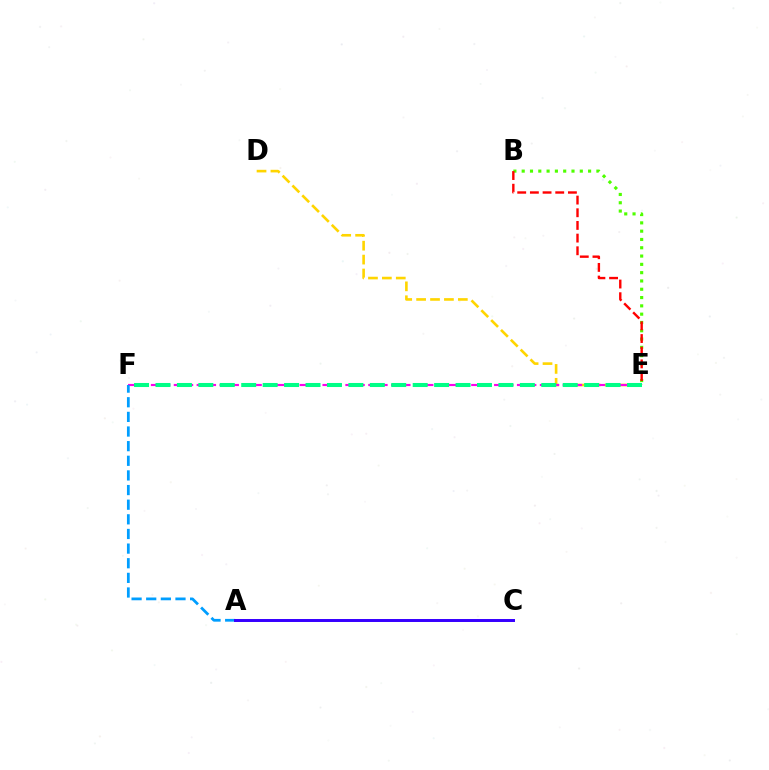{('B', 'E'): [{'color': '#4fff00', 'line_style': 'dotted', 'thickness': 2.25}, {'color': '#ff0000', 'line_style': 'dashed', 'thickness': 1.72}], ('D', 'E'): [{'color': '#ffd500', 'line_style': 'dashed', 'thickness': 1.89}], ('E', 'F'): [{'color': '#ff00ed', 'line_style': 'dashed', 'thickness': 1.55}, {'color': '#00ff86', 'line_style': 'dashed', 'thickness': 2.91}], ('A', 'F'): [{'color': '#009eff', 'line_style': 'dashed', 'thickness': 1.99}], ('A', 'C'): [{'color': '#3700ff', 'line_style': 'solid', 'thickness': 2.14}]}